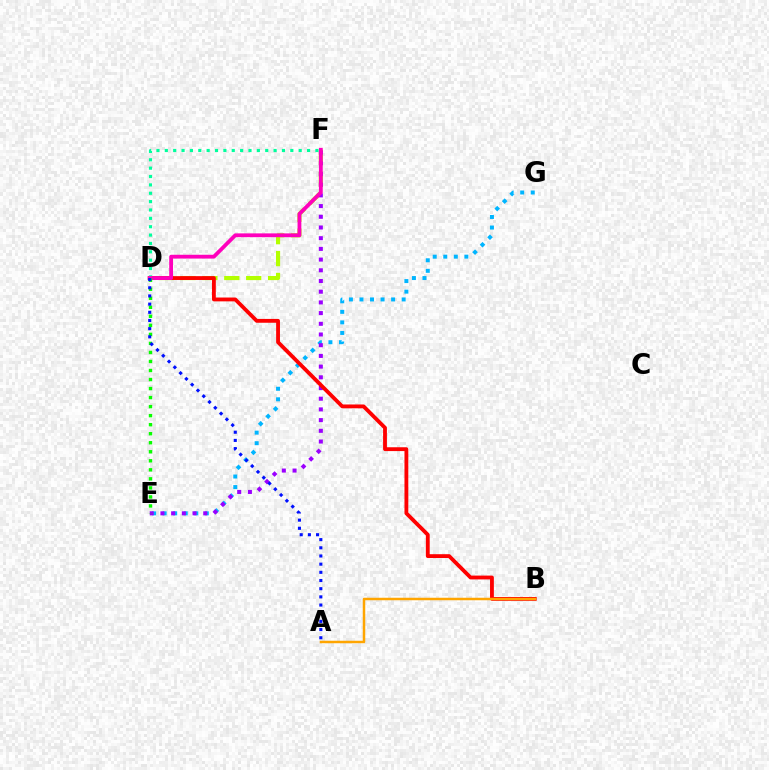{('E', 'G'): [{'color': '#00b5ff', 'line_style': 'dotted', 'thickness': 2.87}], ('D', 'F'): [{'color': '#b3ff00', 'line_style': 'dashed', 'thickness': 2.98}, {'color': '#00ff9d', 'line_style': 'dotted', 'thickness': 2.27}, {'color': '#ff00bd', 'line_style': 'solid', 'thickness': 2.73}], ('E', 'F'): [{'color': '#9b00ff', 'line_style': 'dotted', 'thickness': 2.91}], ('B', 'D'): [{'color': '#ff0000', 'line_style': 'solid', 'thickness': 2.76}], ('A', 'B'): [{'color': '#ffa500', 'line_style': 'solid', 'thickness': 1.79}], ('D', 'E'): [{'color': '#08ff00', 'line_style': 'dotted', 'thickness': 2.45}], ('A', 'D'): [{'color': '#0010ff', 'line_style': 'dotted', 'thickness': 2.22}]}